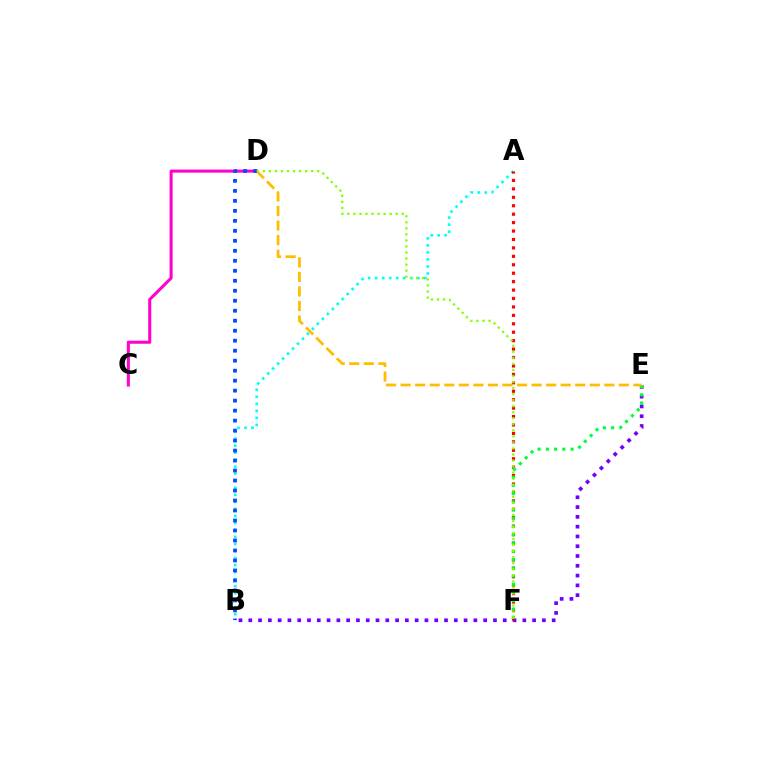{('A', 'B'): [{'color': '#00fff6', 'line_style': 'dotted', 'thickness': 1.91}], ('B', 'E'): [{'color': '#7200ff', 'line_style': 'dotted', 'thickness': 2.66}], ('A', 'F'): [{'color': '#ff0000', 'line_style': 'dotted', 'thickness': 2.29}], ('C', 'D'): [{'color': '#ff00cf', 'line_style': 'solid', 'thickness': 2.2}], ('E', 'F'): [{'color': '#00ff39', 'line_style': 'dotted', 'thickness': 2.24}], ('D', 'E'): [{'color': '#ffbd00', 'line_style': 'dashed', 'thickness': 1.98}], ('B', 'D'): [{'color': '#004bff', 'line_style': 'dotted', 'thickness': 2.71}], ('D', 'F'): [{'color': '#84ff00', 'line_style': 'dotted', 'thickness': 1.64}]}